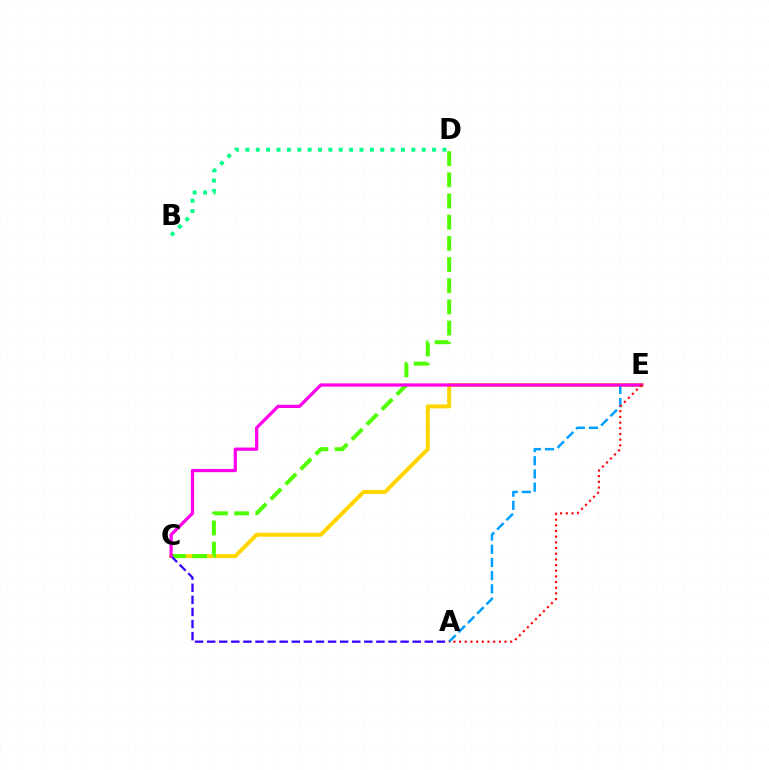{('C', 'E'): [{'color': '#ffd500', 'line_style': 'solid', 'thickness': 2.86}, {'color': '#ff00ed', 'line_style': 'solid', 'thickness': 2.33}], ('A', 'E'): [{'color': '#009eff', 'line_style': 'dashed', 'thickness': 1.79}, {'color': '#ff0000', 'line_style': 'dotted', 'thickness': 1.54}], ('B', 'D'): [{'color': '#00ff86', 'line_style': 'dotted', 'thickness': 2.82}], ('C', 'D'): [{'color': '#4fff00', 'line_style': 'dashed', 'thickness': 2.88}], ('A', 'C'): [{'color': '#3700ff', 'line_style': 'dashed', 'thickness': 1.64}]}